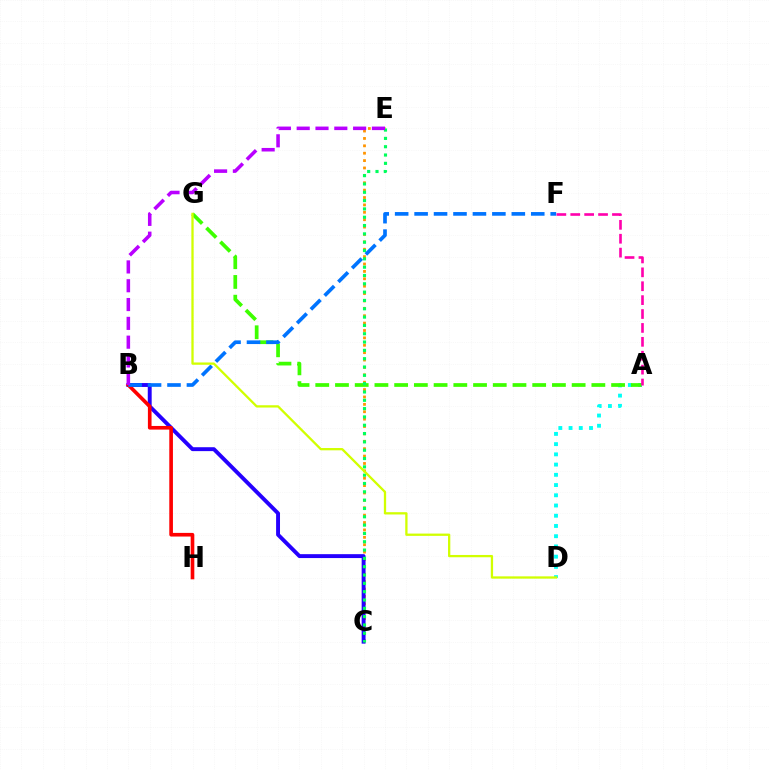{('C', 'E'): [{'color': '#ff9400', 'line_style': 'dotted', 'thickness': 2.01}, {'color': '#00ff5c', 'line_style': 'dotted', 'thickness': 2.26}], ('B', 'C'): [{'color': '#2500ff', 'line_style': 'solid', 'thickness': 2.81}], ('A', 'D'): [{'color': '#00fff6', 'line_style': 'dotted', 'thickness': 2.78}], ('A', 'G'): [{'color': '#3dff00', 'line_style': 'dashed', 'thickness': 2.68}], ('A', 'F'): [{'color': '#ff00ac', 'line_style': 'dashed', 'thickness': 1.89}], ('B', 'H'): [{'color': '#ff0000', 'line_style': 'solid', 'thickness': 2.62}], ('B', 'F'): [{'color': '#0074ff', 'line_style': 'dashed', 'thickness': 2.64}], ('B', 'E'): [{'color': '#b900ff', 'line_style': 'dashed', 'thickness': 2.56}], ('D', 'G'): [{'color': '#d1ff00', 'line_style': 'solid', 'thickness': 1.65}]}